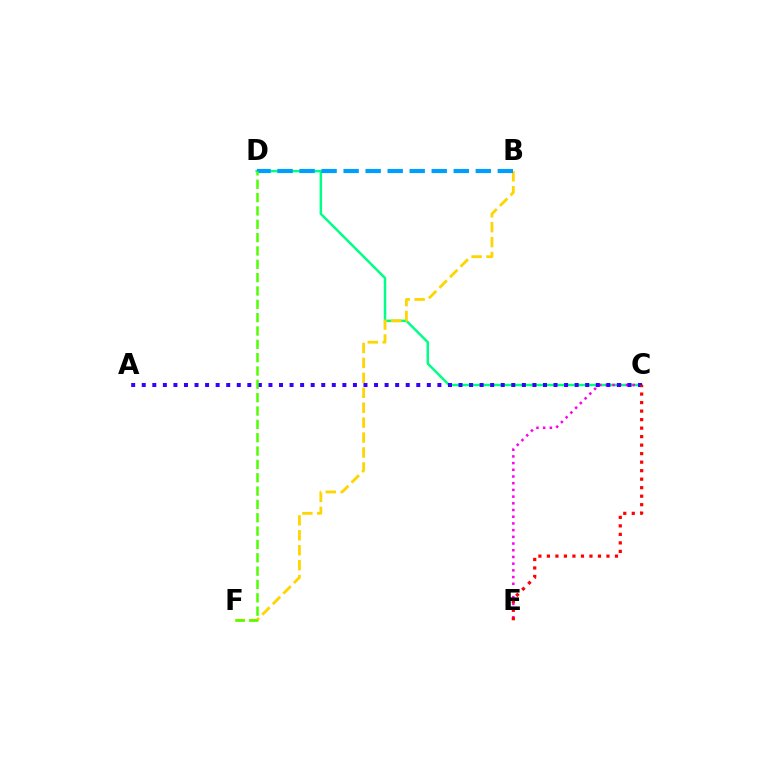{('C', 'D'): [{'color': '#00ff86', 'line_style': 'solid', 'thickness': 1.79}], ('C', 'E'): [{'color': '#ff00ed', 'line_style': 'dotted', 'thickness': 1.82}, {'color': '#ff0000', 'line_style': 'dotted', 'thickness': 2.31}], ('A', 'C'): [{'color': '#3700ff', 'line_style': 'dotted', 'thickness': 2.87}], ('B', 'F'): [{'color': '#ffd500', 'line_style': 'dashed', 'thickness': 2.03}], ('B', 'D'): [{'color': '#009eff', 'line_style': 'dashed', 'thickness': 2.99}], ('D', 'F'): [{'color': '#4fff00', 'line_style': 'dashed', 'thickness': 1.81}]}